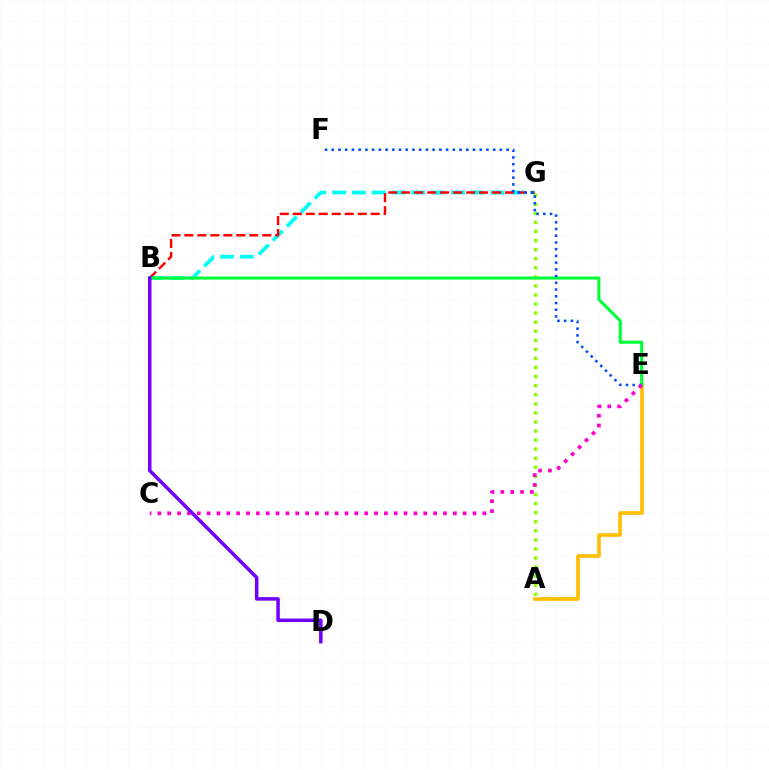{('B', 'G'): [{'color': '#00fff6', 'line_style': 'dashed', 'thickness': 2.69}, {'color': '#ff0000', 'line_style': 'dashed', 'thickness': 1.76}], ('A', 'E'): [{'color': '#ffbd00', 'line_style': 'solid', 'thickness': 2.62}], ('A', 'G'): [{'color': '#84ff00', 'line_style': 'dotted', 'thickness': 2.46}], ('B', 'E'): [{'color': '#00ff39', 'line_style': 'solid', 'thickness': 2.22}], ('E', 'F'): [{'color': '#004bff', 'line_style': 'dotted', 'thickness': 1.83}], ('C', 'E'): [{'color': '#ff00cf', 'line_style': 'dotted', 'thickness': 2.68}], ('B', 'D'): [{'color': '#7200ff', 'line_style': 'solid', 'thickness': 2.53}]}